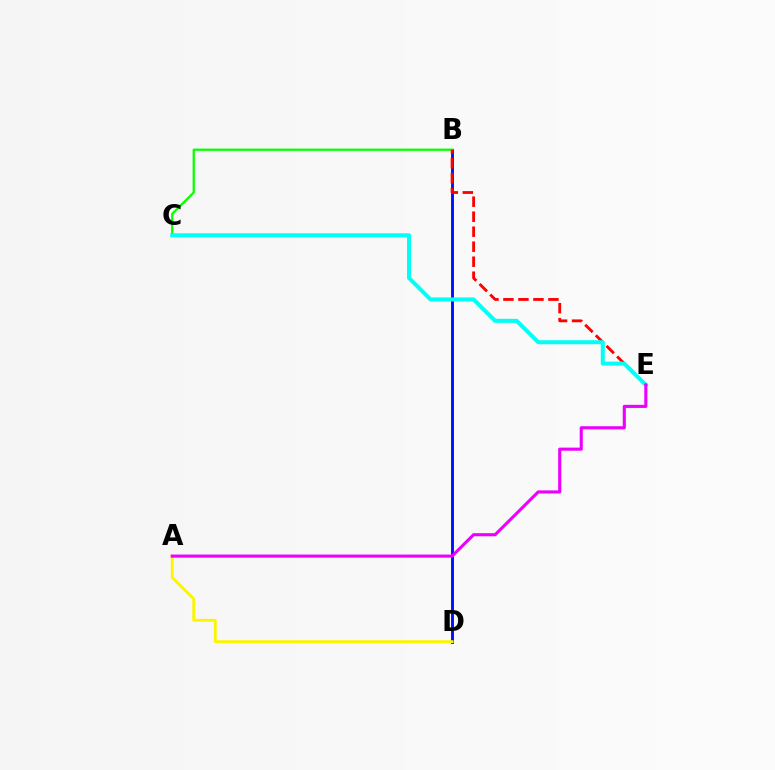{('B', 'D'): [{'color': '#0010ff', 'line_style': 'solid', 'thickness': 2.08}], ('B', 'C'): [{'color': '#08ff00', 'line_style': 'solid', 'thickness': 1.63}], ('B', 'E'): [{'color': '#ff0000', 'line_style': 'dashed', 'thickness': 2.04}], ('A', 'D'): [{'color': '#fcf500', 'line_style': 'solid', 'thickness': 2.07}], ('C', 'E'): [{'color': '#00fff6', 'line_style': 'solid', 'thickness': 2.89}], ('A', 'E'): [{'color': '#ee00ff', 'line_style': 'solid', 'thickness': 2.24}]}